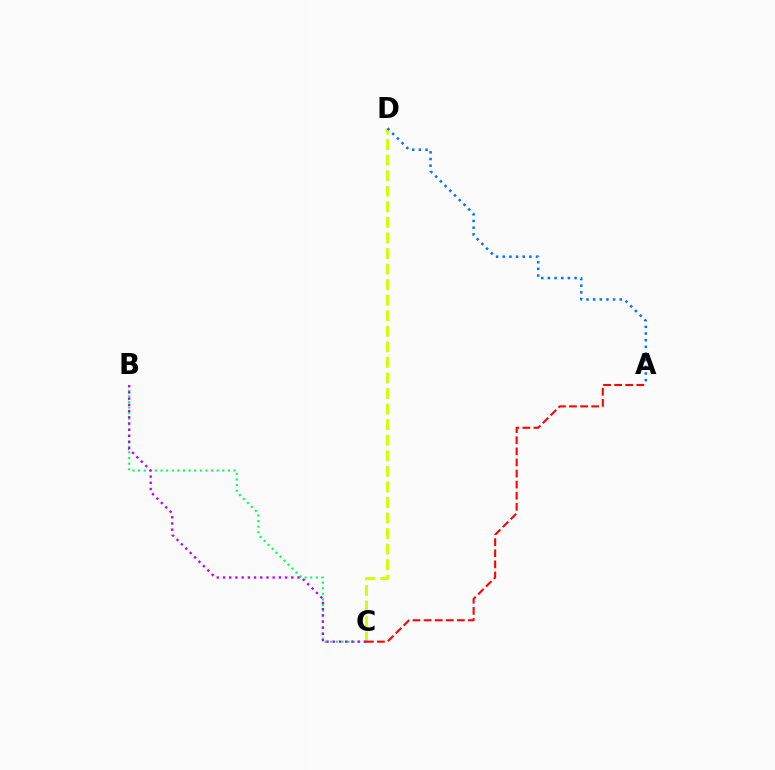{('C', 'D'): [{'color': '#d1ff00', 'line_style': 'dashed', 'thickness': 2.11}], ('A', 'D'): [{'color': '#0074ff', 'line_style': 'dotted', 'thickness': 1.81}], ('B', 'C'): [{'color': '#00ff5c', 'line_style': 'dotted', 'thickness': 1.52}, {'color': '#b900ff', 'line_style': 'dotted', 'thickness': 1.69}], ('A', 'C'): [{'color': '#ff0000', 'line_style': 'dashed', 'thickness': 1.51}]}